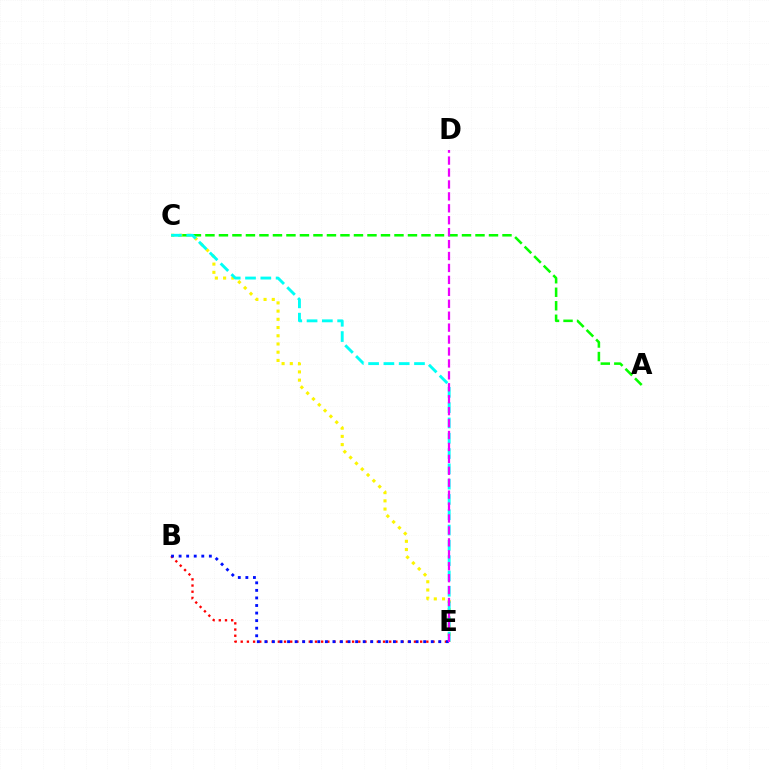{('A', 'C'): [{'color': '#08ff00', 'line_style': 'dashed', 'thickness': 1.83}], ('B', 'E'): [{'color': '#ff0000', 'line_style': 'dotted', 'thickness': 1.68}, {'color': '#0010ff', 'line_style': 'dotted', 'thickness': 2.05}], ('C', 'E'): [{'color': '#fcf500', 'line_style': 'dotted', 'thickness': 2.23}, {'color': '#00fff6', 'line_style': 'dashed', 'thickness': 2.08}], ('D', 'E'): [{'color': '#ee00ff', 'line_style': 'dashed', 'thickness': 1.62}]}